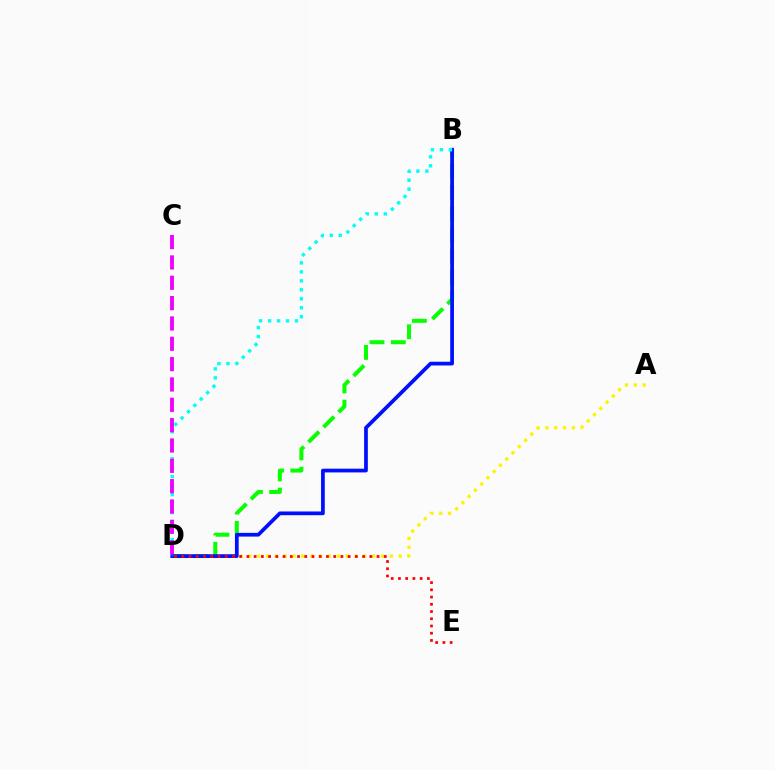{('A', 'D'): [{'color': '#fcf500', 'line_style': 'dotted', 'thickness': 2.4}], ('B', 'D'): [{'color': '#08ff00', 'line_style': 'dashed', 'thickness': 2.88}, {'color': '#0010ff', 'line_style': 'solid', 'thickness': 2.69}, {'color': '#00fff6', 'line_style': 'dotted', 'thickness': 2.44}], ('D', 'E'): [{'color': '#ff0000', 'line_style': 'dotted', 'thickness': 1.96}], ('C', 'D'): [{'color': '#ee00ff', 'line_style': 'dashed', 'thickness': 2.76}]}